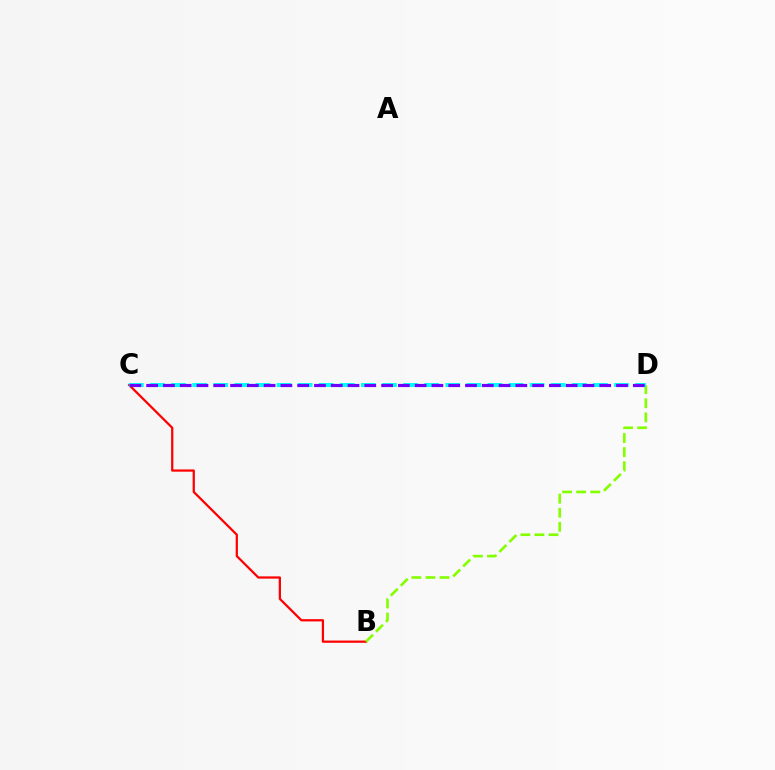{('B', 'C'): [{'color': '#ff0000', 'line_style': 'solid', 'thickness': 1.61}], ('B', 'D'): [{'color': '#84ff00', 'line_style': 'dashed', 'thickness': 1.91}], ('C', 'D'): [{'color': '#00fff6', 'line_style': 'dashed', 'thickness': 2.87}, {'color': '#7200ff', 'line_style': 'dashed', 'thickness': 2.28}]}